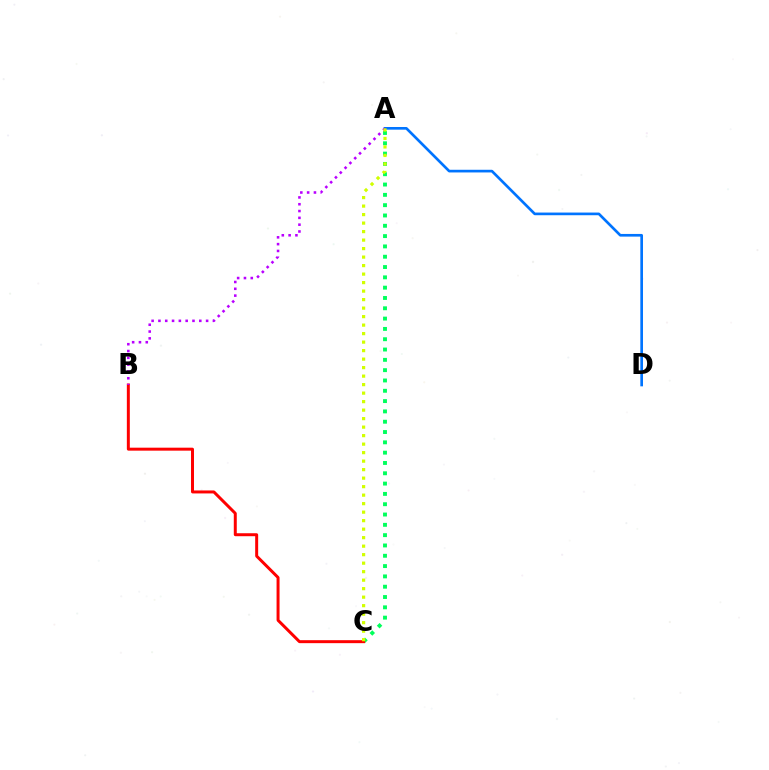{('A', 'C'): [{'color': '#00ff5c', 'line_style': 'dotted', 'thickness': 2.8}, {'color': '#d1ff00', 'line_style': 'dotted', 'thickness': 2.31}], ('A', 'D'): [{'color': '#0074ff', 'line_style': 'solid', 'thickness': 1.92}], ('B', 'C'): [{'color': '#ff0000', 'line_style': 'solid', 'thickness': 2.14}], ('A', 'B'): [{'color': '#b900ff', 'line_style': 'dotted', 'thickness': 1.85}]}